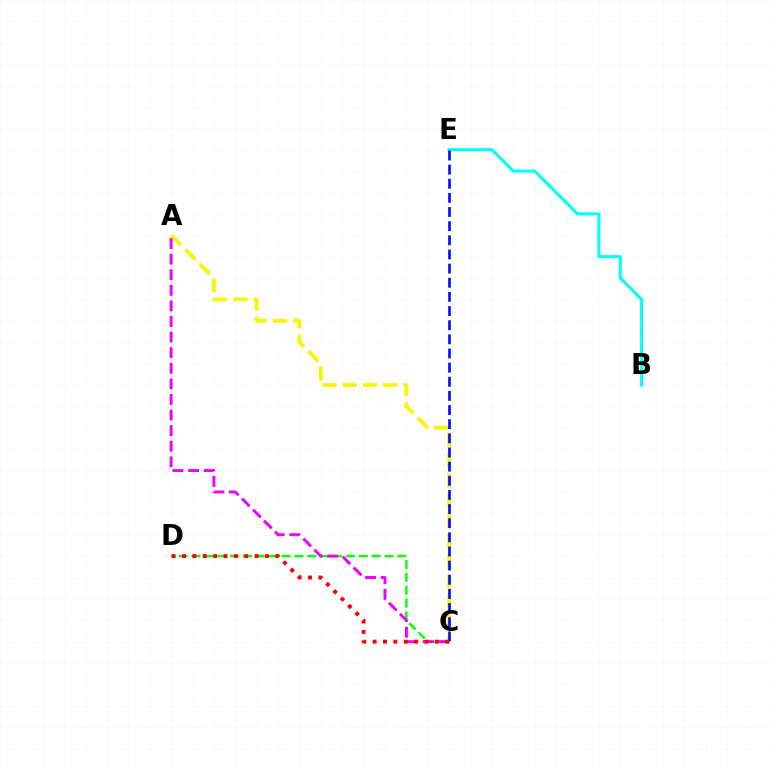{('A', 'C'): [{'color': '#fcf500', 'line_style': 'dashed', 'thickness': 2.75}, {'color': '#ee00ff', 'line_style': 'dashed', 'thickness': 2.12}], ('C', 'D'): [{'color': '#08ff00', 'line_style': 'dashed', 'thickness': 1.75}, {'color': '#ff0000', 'line_style': 'dotted', 'thickness': 2.82}], ('B', 'E'): [{'color': '#00fff6', 'line_style': 'solid', 'thickness': 2.2}], ('C', 'E'): [{'color': '#0010ff', 'line_style': 'dashed', 'thickness': 1.92}]}